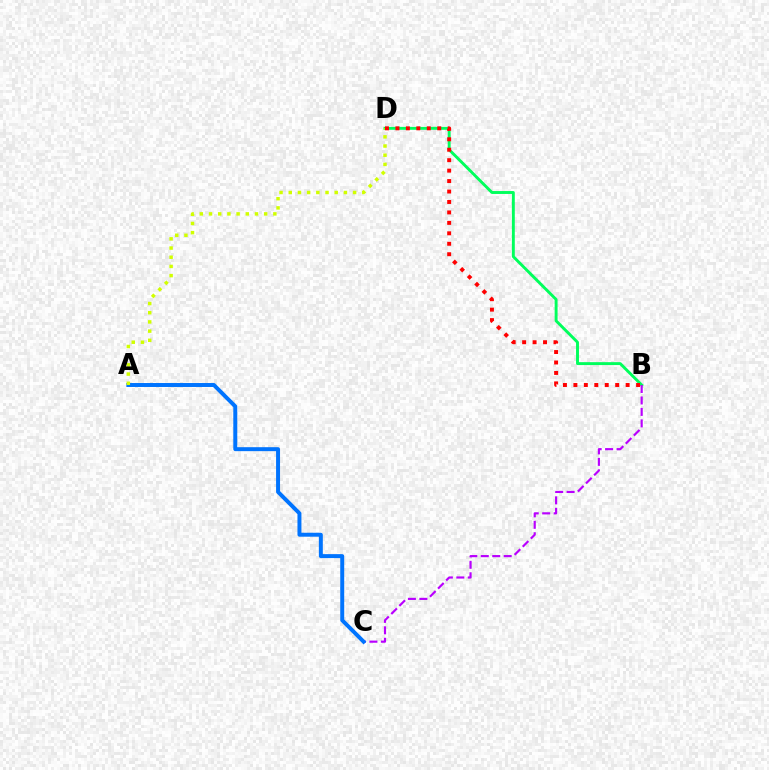{('B', 'D'): [{'color': '#00ff5c', 'line_style': 'solid', 'thickness': 2.1}, {'color': '#ff0000', 'line_style': 'dotted', 'thickness': 2.84}], ('B', 'C'): [{'color': '#b900ff', 'line_style': 'dashed', 'thickness': 1.56}], ('A', 'C'): [{'color': '#0074ff', 'line_style': 'solid', 'thickness': 2.85}], ('A', 'D'): [{'color': '#d1ff00', 'line_style': 'dotted', 'thickness': 2.5}]}